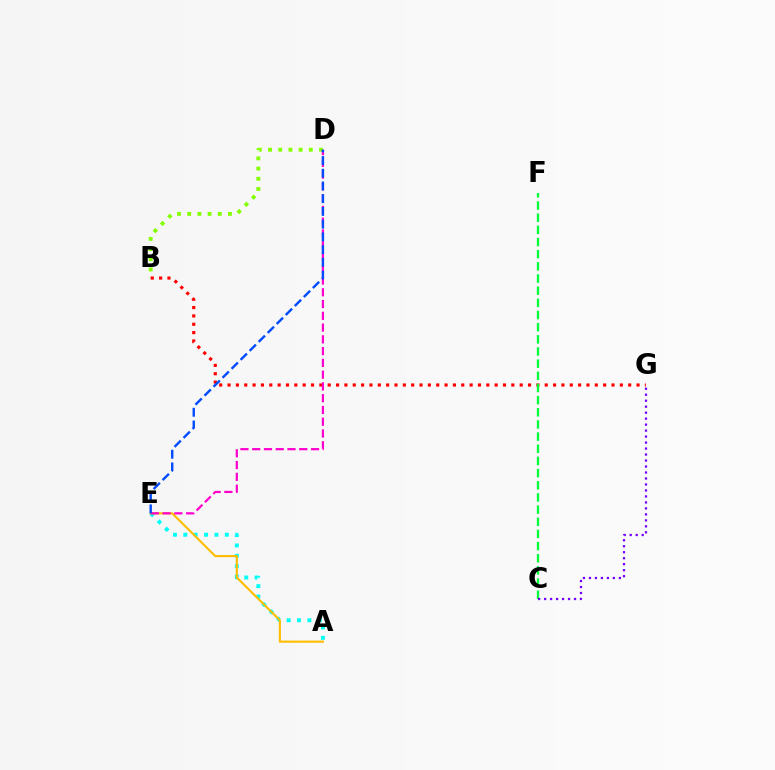{('B', 'D'): [{'color': '#84ff00', 'line_style': 'dotted', 'thickness': 2.77}], ('A', 'E'): [{'color': '#00fff6', 'line_style': 'dotted', 'thickness': 2.82}, {'color': '#ffbd00', 'line_style': 'solid', 'thickness': 1.52}], ('B', 'G'): [{'color': '#ff0000', 'line_style': 'dotted', 'thickness': 2.27}], ('D', 'E'): [{'color': '#ff00cf', 'line_style': 'dashed', 'thickness': 1.6}, {'color': '#004bff', 'line_style': 'dashed', 'thickness': 1.73}], ('C', 'F'): [{'color': '#00ff39', 'line_style': 'dashed', 'thickness': 1.65}], ('C', 'G'): [{'color': '#7200ff', 'line_style': 'dotted', 'thickness': 1.63}]}